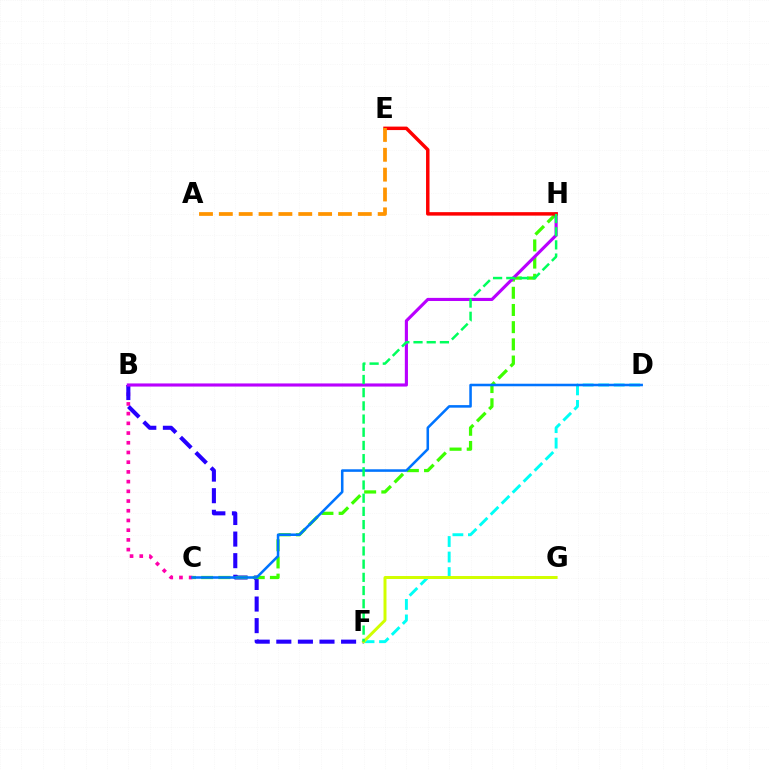{('D', 'F'): [{'color': '#00fff6', 'line_style': 'dashed', 'thickness': 2.11}], ('B', 'C'): [{'color': '#ff00ac', 'line_style': 'dotted', 'thickness': 2.64}], ('B', 'F'): [{'color': '#2500ff', 'line_style': 'dashed', 'thickness': 2.93}], ('C', 'H'): [{'color': '#3dff00', 'line_style': 'dashed', 'thickness': 2.34}], ('B', 'H'): [{'color': '#b900ff', 'line_style': 'solid', 'thickness': 2.25}], ('E', 'H'): [{'color': '#ff0000', 'line_style': 'solid', 'thickness': 2.5}], ('C', 'D'): [{'color': '#0074ff', 'line_style': 'solid', 'thickness': 1.84}], ('F', 'G'): [{'color': '#d1ff00', 'line_style': 'solid', 'thickness': 2.14}], ('F', 'H'): [{'color': '#00ff5c', 'line_style': 'dashed', 'thickness': 1.79}], ('A', 'E'): [{'color': '#ff9400', 'line_style': 'dashed', 'thickness': 2.7}]}